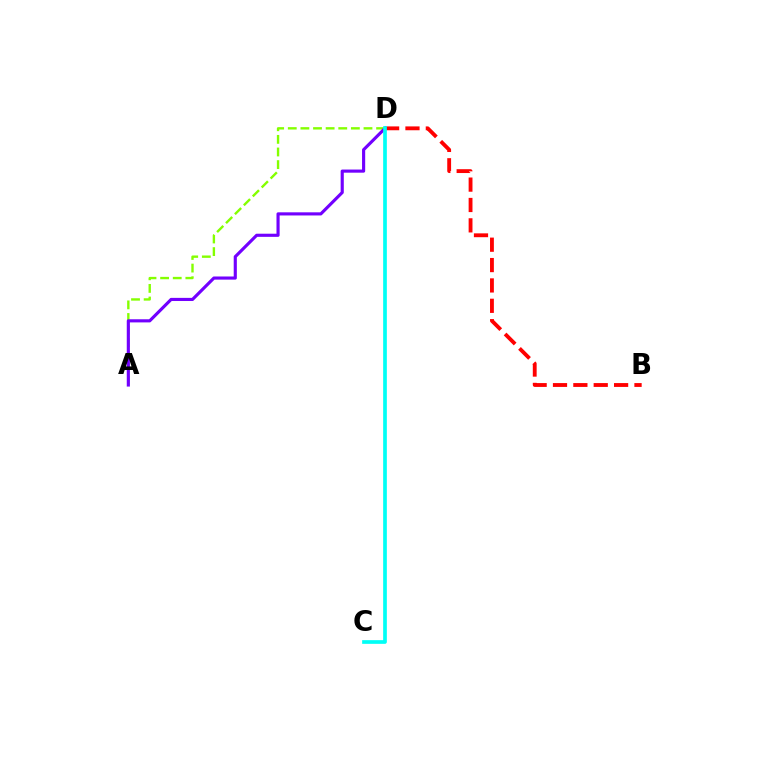{('A', 'D'): [{'color': '#84ff00', 'line_style': 'dashed', 'thickness': 1.71}, {'color': '#7200ff', 'line_style': 'solid', 'thickness': 2.26}], ('B', 'D'): [{'color': '#ff0000', 'line_style': 'dashed', 'thickness': 2.77}], ('C', 'D'): [{'color': '#00fff6', 'line_style': 'solid', 'thickness': 2.66}]}